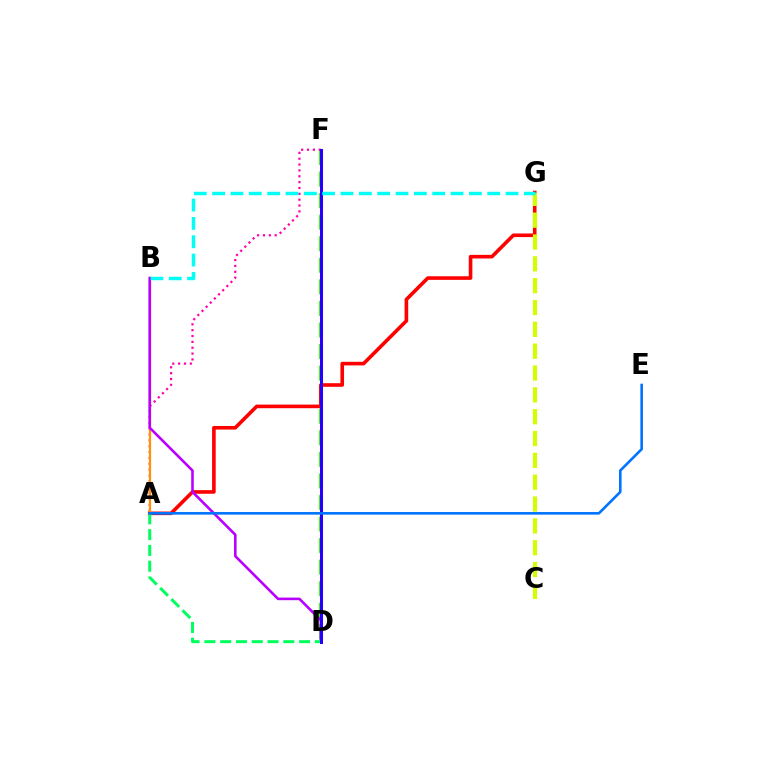{('D', 'F'): [{'color': '#3dff00', 'line_style': 'dashed', 'thickness': 2.93}, {'color': '#2500ff', 'line_style': 'solid', 'thickness': 2.17}], ('A', 'G'): [{'color': '#ff0000', 'line_style': 'solid', 'thickness': 2.6}], ('A', 'F'): [{'color': '#ff00ac', 'line_style': 'dotted', 'thickness': 1.59}], ('A', 'B'): [{'color': '#ff9400', 'line_style': 'solid', 'thickness': 1.61}], ('B', 'D'): [{'color': '#b900ff', 'line_style': 'solid', 'thickness': 1.87}], ('A', 'D'): [{'color': '#00ff5c', 'line_style': 'dashed', 'thickness': 2.15}], ('C', 'G'): [{'color': '#d1ff00', 'line_style': 'dashed', 'thickness': 2.97}], ('A', 'E'): [{'color': '#0074ff', 'line_style': 'solid', 'thickness': 1.88}], ('B', 'G'): [{'color': '#00fff6', 'line_style': 'dashed', 'thickness': 2.49}]}